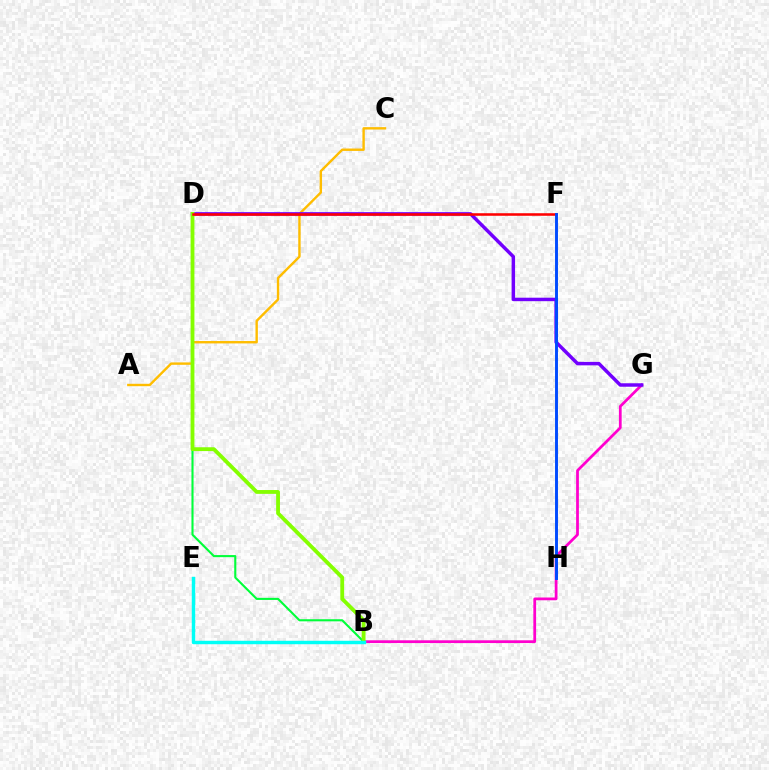{('A', 'C'): [{'color': '#ffbd00', 'line_style': 'solid', 'thickness': 1.73}], ('B', 'D'): [{'color': '#00ff39', 'line_style': 'solid', 'thickness': 1.51}, {'color': '#84ff00', 'line_style': 'solid', 'thickness': 2.75}], ('B', 'G'): [{'color': '#ff00cf', 'line_style': 'solid', 'thickness': 1.99}], ('D', 'G'): [{'color': '#7200ff', 'line_style': 'solid', 'thickness': 2.49}], ('D', 'F'): [{'color': '#ff0000', 'line_style': 'solid', 'thickness': 1.84}], ('B', 'E'): [{'color': '#00fff6', 'line_style': 'solid', 'thickness': 2.47}], ('F', 'H'): [{'color': '#004bff', 'line_style': 'solid', 'thickness': 2.1}]}